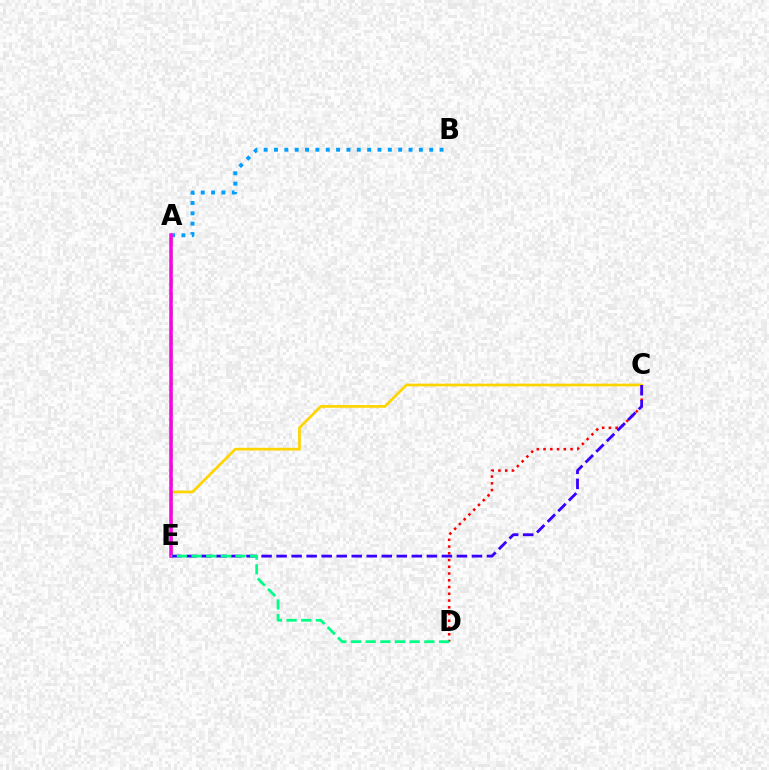{('C', 'D'): [{'color': '#ff0000', 'line_style': 'dotted', 'thickness': 1.83}], ('A', 'B'): [{'color': '#009eff', 'line_style': 'dotted', 'thickness': 2.81}], ('C', 'E'): [{'color': '#ffd500', 'line_style': 'solid', 'thickness': 1.95}, {'color': '#3700ff', 'line_style': 'dashed', 'thickness': 2.04}], ('A', 'E'): [{'color': '#4fff00', 'line_style': 'dashed', 'thickness': 1.93}, {'color': '#ff00ed', 'line_style': 'solid', 'thickness': 2.54}], ('D', 'E'): [{'color': '#00ff86', 'line_style': 'dashed', 'thickness': 1.99}]}